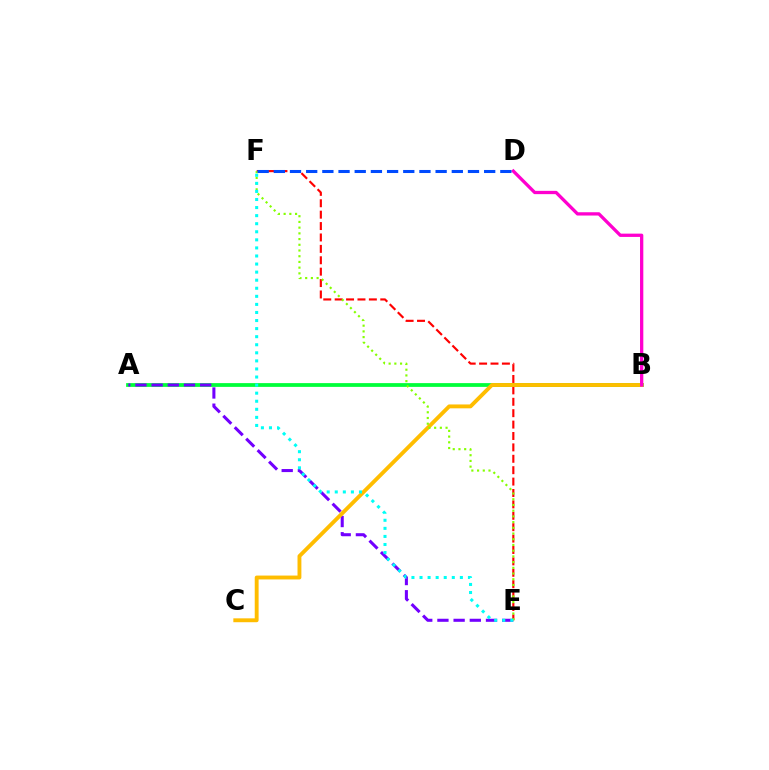{('A', 'B'): [{'color': '#00ff39', 'line_style': 'solid', 'thickness': 2.71}], ('E', 'F'): [{'color': '#ff0000', 'line_style': 'dashed', 'thickness': 1.55}, {'color': '#84ff00', 'line_style': 'dotted', 'thickness': 1.55}, {'color': '#00fff6', 'line_style': 'dotted', 'thickness': 2.19}], ('A', 'E'): [{'color': '#7200ff', 'line_style': 'dashed', 'thickness': 2.2}], ('B', 'C'): [{'color': '#ffbd00', 'line_style': 'solid', 'thickness': 2.79}], ('B', 'D'): [{'color': '#ff00cf', 'line_style': 'solid', 'thickness': 2.37}], ('D', 'F'): [{'color': '#004bff', 'line_style': 'dashed', 'thickness': 2.2}]}